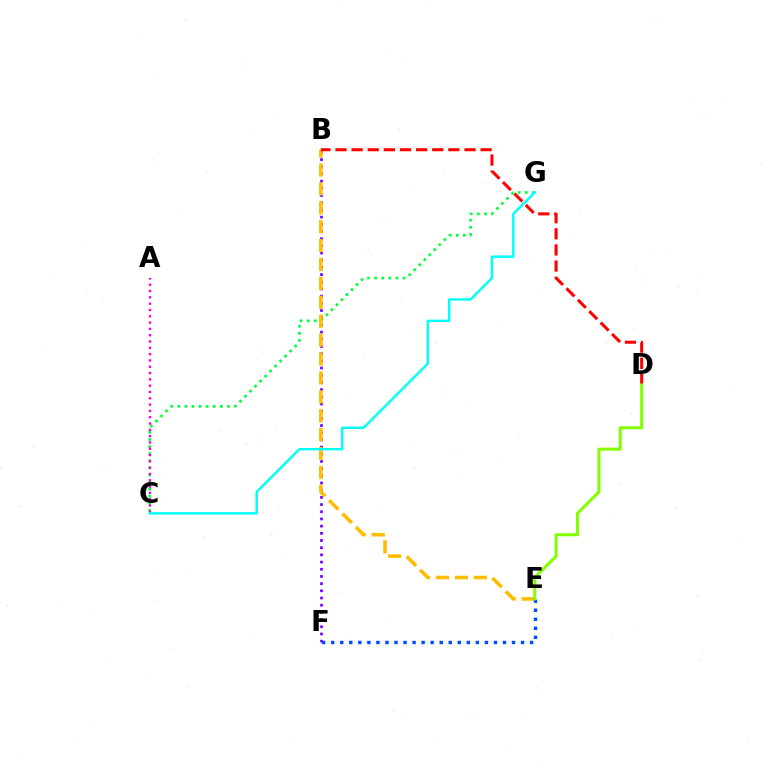{('B', 'F'): [{'color': '#7200ff', 'line_style': 'dotted', 'thickness': 1.95}], ('C', 'G'): [{'color': '#00ff39', 'line_style': 'dotted', 'thickness': 1.93}, {'color': '#00fff6', 'line_style': 'solid', 'thickness': 1.74}], ('B', 'E'): [{'color': '#ffbd00', 'line_style': 'dashed', 'thickness': 2.57}], ('E', 'F'): [{'color': '#004bff', 'line_style': 'dotted', 'thickness': 2.46}], ('A', 'C'): [{'color': '#ff00cf', 'line_style': 'dotted', 'thickness': 1.71}], ('B', 'D'): [{'color': '#ff0000', 'line_style': 'dashed', 'thickness': 2.19}], ('D', 'E'): [{'color': '#84ff00', 'line_style': 'solid', 'thickness': 2.2}]}